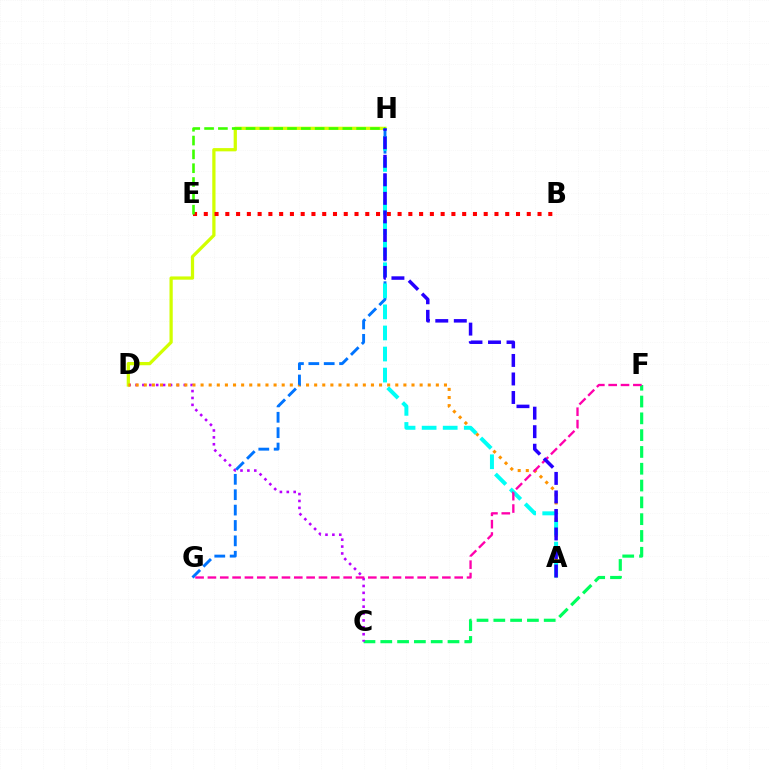{('C', 'F'): [{'color': '#00ff5c', 'line_style': 'dashed', 'thickness': 2.28}], ('C', 'D'): [{'color': '#b900ff', 'line_style': 'dotted', 'thickness': 1.87}], ('D', 'H'): [{'color': '#d1ff00', 'line_style': 'solid', 'thickness': 2.34}], ('A', 'D'): [{'color': '#ff9400', 'line_style': 'dotted', 'thickness': 2.2}], ('G', 'H'): [{'color': '#0074ff', 'line_style': 'dashed', 'thickness': 2.09}], ('A', 'H'): [{'color': '#00fff6', 'line_style': 'dashed', 'thickness': 2.86}, {'color': '#2500ff', 'line_style': 'dashed', 'thickness': 2.52}], ('F', 'G'): [{'color': '#ff00ac', 'line_style': 'dashed', 'thickness': 1.68}], ('B', 'E'): [{'color': '#ff0000', 'line_style': 'dotted', 'thickness': 2.93}], ('E', 'H'): [{'color': '#3dff00', 'line_style': 'dashed', 'thickness': 1.88}]}